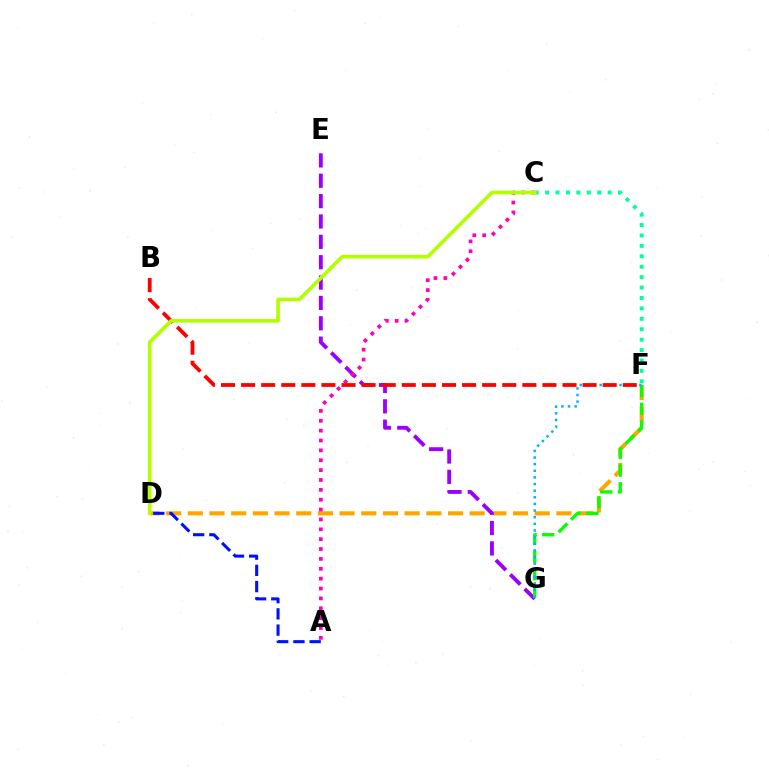{('D', 'F'): [{'color': '#ffa500', 'line_style': 'dashed', 'thickness': 2.95}], ('C', 'F'): [{'color': '#00ff9d', 'line_style': 'dotted', 'thickness': 2.83}], ('E', 'G'): [{'color': '#9b00ff', 'line_style': 'dashed', 'thickness': 2.77}], ('F', 'G'): [{'color': '#08ff00', 'line_style': 'dashed', 'thickness': 2.4}, {'color': '#00b5ff', 'line_style': 'dotted', 'thickness': 1.8}], ('A', 'C'): [{'color': '#ff00bd', 'line_style': 'dotted', 'thickness': 2.68}], ('A', 'D'): [{'color': '#0010ff', 'line_style': 'dashed', 'thickness': 2.2}], ('B', 'F'): [{'color': '#ff0000', 'line_style': 'dashed', 'thickness': 2.73}], ('C', 'D'): [{'color': '#b3ff00', 'line_style': 'solid', 'thickness': 2.61}]}